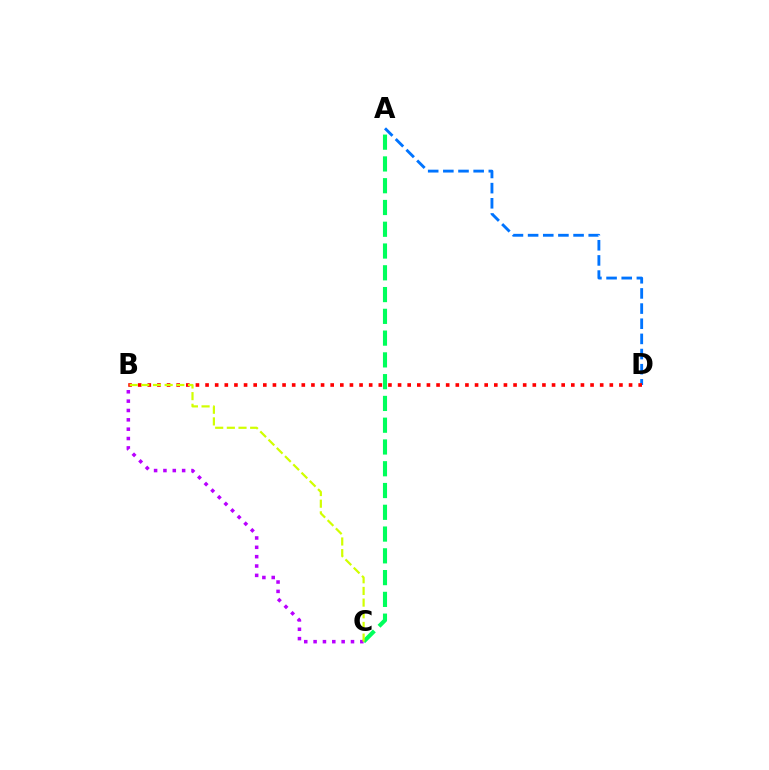{('A', 'C'): [{'color': '#00ff5c', 'line_style': 'dashed', 'thickness': 2.96}], ('B', 'C'): [{'color': '#b900ff', 'line_style': 'dotted', 'thickness': 2.54}, {'color': '#d1ff00', 'line_style': 'dashed', 'thickness': 1.58}], ('A', 'D'): [{'color': '#0074ff', 'line_style': 'dashed', 'thickness': 2.06}], ('B', 'D'): [{'color': '#ff0000', 'line_style': 'dotted', 'thickness': 2.62}]}